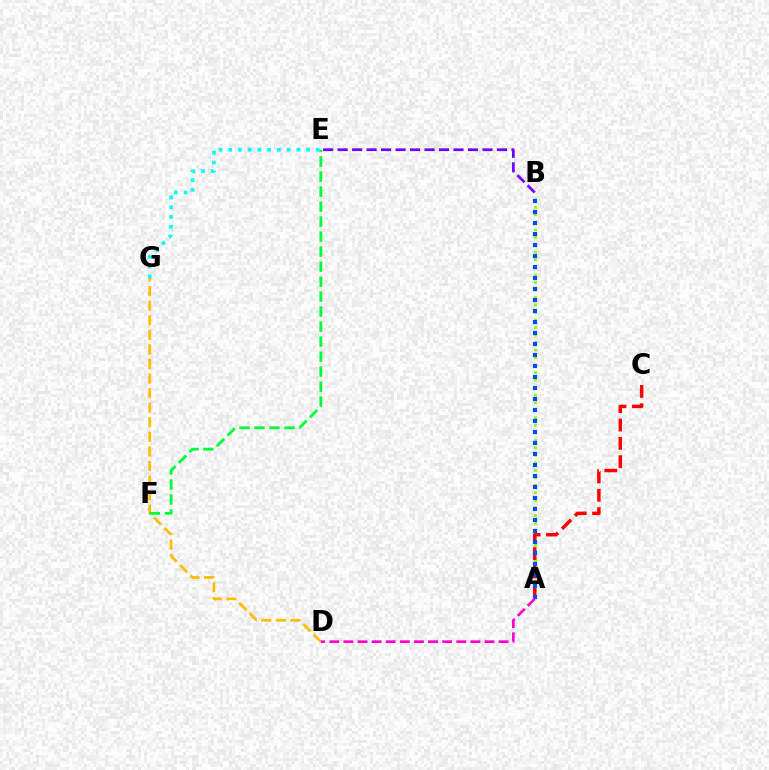{('B', 'E'): [{'color': '#7200ff', 'line_style': 'dashed', 'thickness': 1.97}], ('D', 'G'): [{'color': '#ffbd00', 'line_style': 'dashed', 'thickness': 1.98}], ('E', 'F'): [{'color': '#00ff39', 'line_style': 'dashed', 'thickness': 2.04}], ('A', 'B'): [{'color': '#84ff00', 'line_style': 'dotted', 'thickness': 2.04}, {'color': '#004bff', 'line_style': 'dotted', 'thickness': 2.99}], ('A', 'C'): [{'color': '#ff0000', 'line_style': 'dashed', 'thickness': 2.49}], ('A', 'D'): [{'color': '#ff00cf', 'line_style': 'dashed', 'thickness': 1.92}], ('E', 'G'): [{'color': '#00fff6', 'line_style': 'dotted', 'thickness': 2.64}]}